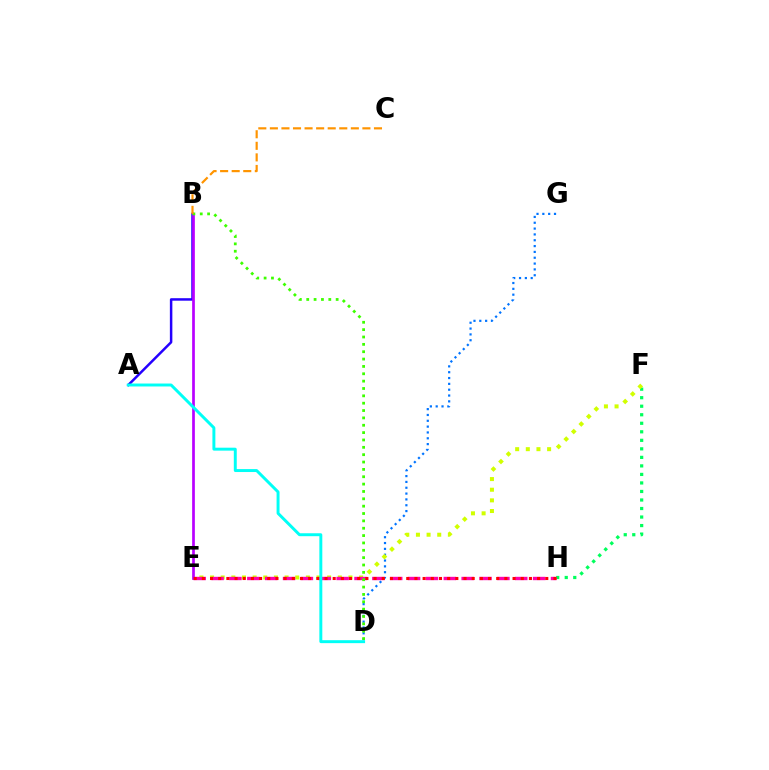{('A', 'B'): [{'color': '#2500ff', 'line_style': 'solid', 'thickness': 1.79}], ('F', 'H'): [{'color': '#00ff5c', 'line_style': 'dotted', 'thickness': 2.32}], ('D', 'G'): [{'color': '#0074ff', 'line_style': 'dotted', 'thickness': 1.58}], ('E', 'F'): [{'color': '#d1ff00', 'line_style': 'dotted', 'thickness': 2.89}], ('E', 'H'): [{'color': '#ff00ac', 'line_style': 'dashed', 'thickness': 2.43}, {'color': '#ff0000', 'line_style': 'dotted', 'thickness': 2.22}], ('B', 'E'): [{'color': '#b900ff', 'line_style': 'solid', 'thickness': 1.95}], ('B', 'D'): [{'color': '#3dff00', 'line_style': 'dotted', 'thickness': 2.0}], ('B', 'C'): [{'color': '#ff9400', 'line_style': 'dashed', 'thickness': 1.57}], ('A', 'D'): [{'color': '#00fff6', 'line_style': 'solid', 'thickness': 2.12}]}